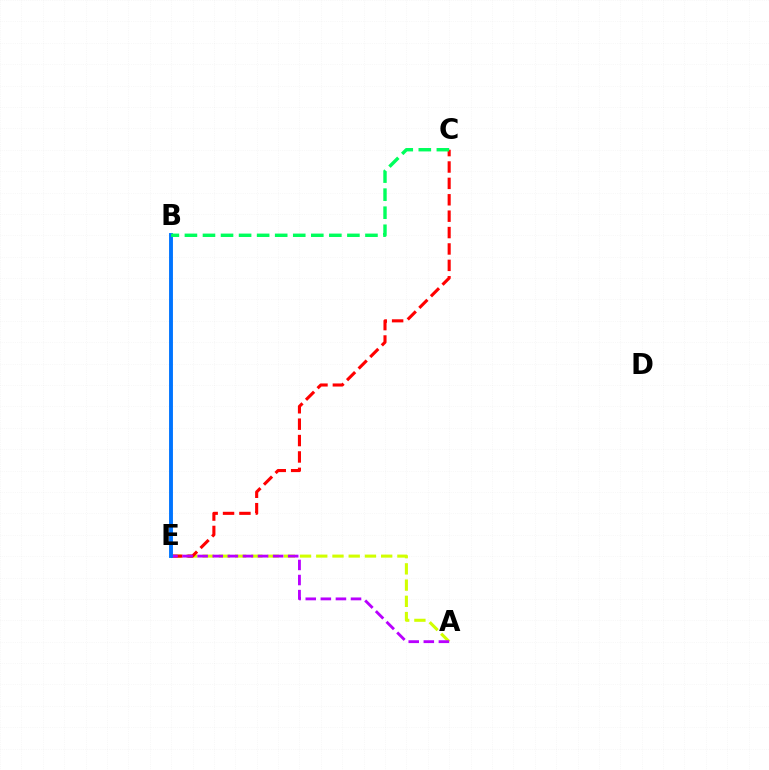{('A', 'E'): [{'color': '#d1ff00', 'line_style': 'dashed', 'thickness': 2.2}, {'color': '#b900ff', 'line_style': 'dashed', 'thickness': 2.05}], ('C', 'E'): [{'color': '#ff0000', 'line_style': 'dashed', 'thickness': 2.23}], ('B', 'E'): [{'color': '#0074ff', 'line_style': 'solid', 'thickness': 2.79}], ('B', 'C'): [{'color': '#00ff5c', 'line_style': 'dashed', 'thickness': 2.45}]}